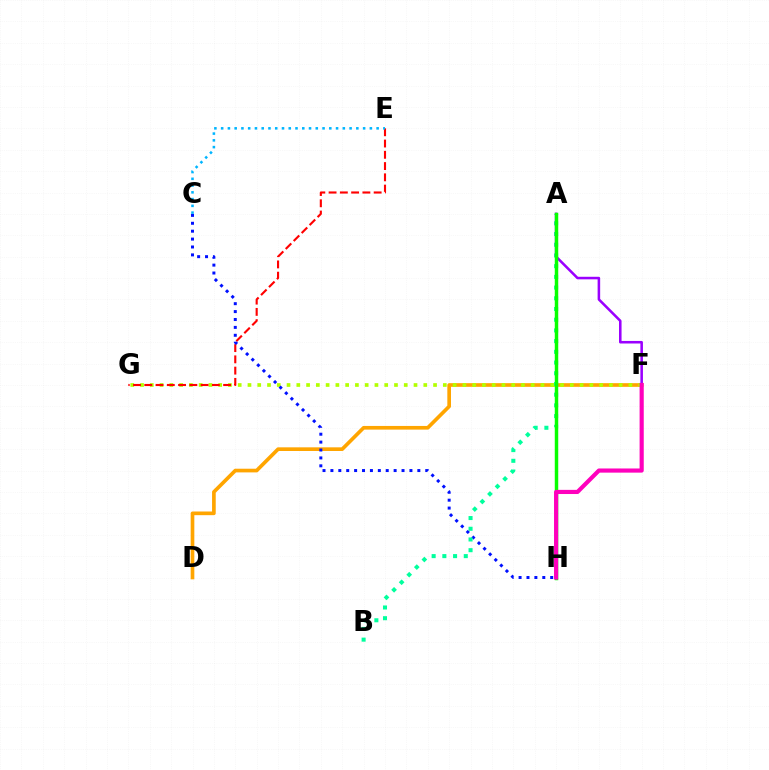{('D', 'F'): [{'color': '#ffa500', 'line_style': 'solid', 'thickness': 2.64}], ('F', 'G'): [{'color': '#b3ff00', 'line_style': 'dotted', 'thickness': 2.65}], ('E', 'G'): [{'color': '#ff0000', 'line_style': 'dashed', 'thickness': 1.53}], ('C', 'H'): [{'color': '#0010ff', 'line_style': 'dotted', 'thickness': 2.15}], ('A', 'B'): [{'color': '#00ff9d', 'line_style': 'dotted', 'thickness': 2.91}], ('C', 'E'): [{'color': '#00b5ff', 'line_style': 'dotted', 'thickness': 1.84}], ('A', 'F'): [{'color': '#9b00ff', 'line_style': 'solid', 'thickness': 1.84}], ('A', 'H'): [{'color': '#08ff00', 'line_style': 'solid', 'thickness': 2.49}], ('F', 'H'): [{'color': '#ff00bd', 'line_style': 'solid', 'thickness': 2.99}]}